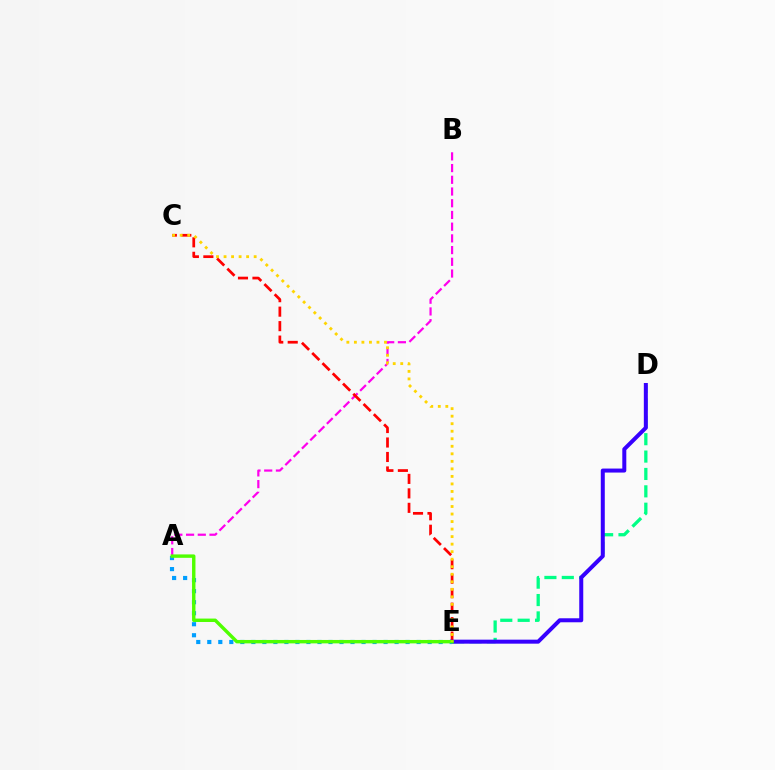{('A', 'B'): [{'color': '#ff00ed', 'line_style': 'dashed', 'thickness': 1.59}], ('C', 'E'): [{'color': '#ff0000', 'line_style': 'dashed', 'thickness': 1.97}, {'color': '#ffd500', 'line_style': 'dotted', 'thickness': 2.05}], ('D', 'E'): [{'color': '#00ff86', 'line_style': 'dashed', 'thickness': 2.36}, {'color': '#3700ff', 'line_style': 'solid', 'thickness': 2.88}], ('A', 'E'): [{'color': '#009eff', 'line_style': 'dotted', 'thickness': 2.99}, {'color': '#4fff00', 'line_style': 'solid', 'thickness': 2.46}]}